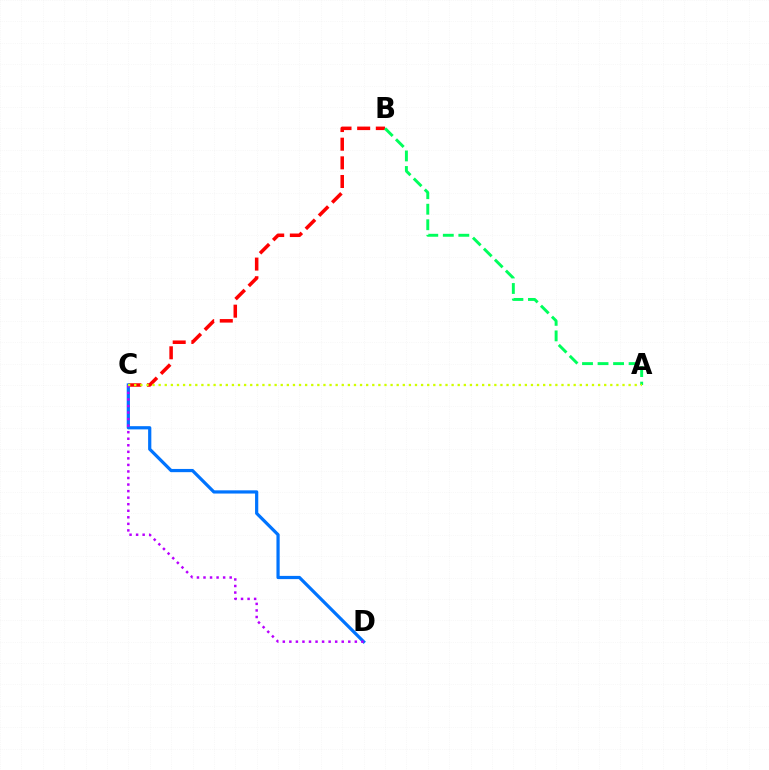{('B', 'C'): [{'color': '#ff0000', 'line_style': 'dashed', 'thickness': 2.53}], ('C', 'D'): [{'color': '#0074ff', 'line_style': 'solid', 'thickness': 2.32}, {'color': '#b900ff', 'line_style': 'dotted', 'thickness': 1.78}], ('A', 'B'): [{'color': '#00ff5c', 'line_style': 'dashed', 'thickness': 2.11}], ('A', 'C'): [{'color': '#d1ff00', 'line_style': 'dotted', 'thickness': 1.66}]}